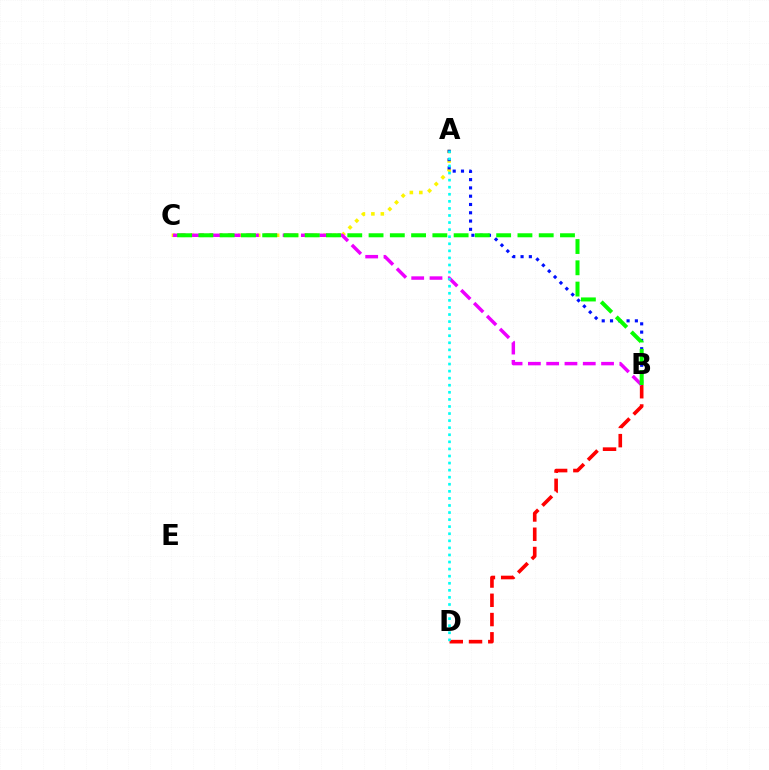{('A', 'C'): [{'color': '#fcf500', 'line_style': 'dotted', 'thickness': 2.57}], ('A', 'B'): [{'color': '#0010ff', 'line_style': 'dotted', 'thickness': 2.25}], ('B', 'D'): [{'color': '#ff0000', 'line_style': 'dashed', 'thickness': 2.62}], ('B', 'C'): [{'color': '#ee00ff', 'line_style': 'dashed', 'thickness': 2.49}, {'color': '#08ff00', 'line_style': 'dashed', 'thickness': 2.89}], ('A', 'D'): [{'color': '#00fff6', 'line_style': 'dotted', 'thickness': 1.92}]}